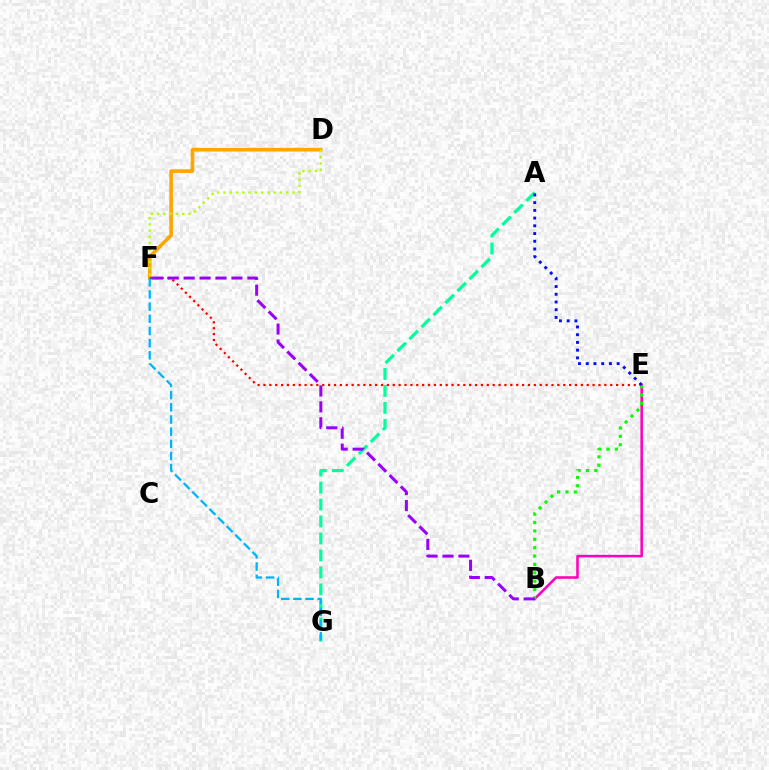{('B', 'E'): [{'color': '#ff00bd', 'line_style': 'solid', 'thickness': 1.84}, {'color': '#08ff00', 'line_style': 'dotted', 'thickness': 2.28}], ('A', 'G'): [{'color': '#00ff9d', 'line_style': 'dashed', 'thickness': 2.31}], ('D', 'F'): [{'color': '#ffa500', 'line_style': 'solid', 'thickness': 2.6}, {'color': '#b3ff00', 'line_style': 'dotted', 'thickness': 1.7}], ('E', 'F'): [{'color': '#ff0000', 'line_style': 'dotted', 'thickness': 1.6}], ('F', 'G'): [{'color': '#00b5ff', 'line_style': 'dashed', 'thickness': 1.65}], ('A', 'E'): [{'color': '#0010ff', 'line_style': 'dotted', 'thickness': 2.1}], ('B', 'F'): [{'color': '#9b00ff', 'line_style': 'dashed', 'thickness': 2.16}]}